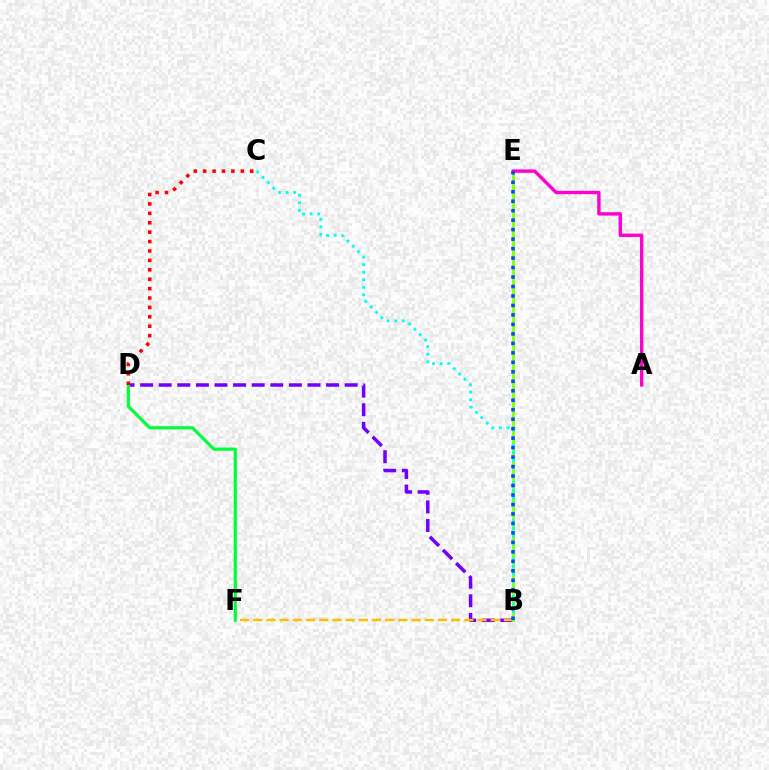{('B', 'D'): [{'color': '#7200ff', 'line_style': 'dashed', 'thickness': 2.53}], ('B', 'F'): [{'color': '#ffbd00', 'line_style': 'dashed', 'thickness': 1.79}], ('B', 'E'): [{'color': '#84ff00', 'line_style': 'solid', 'thickness': 1.96}, {'color': '#004bff', 'line_style': 'dotted', 'thickness': 2.57}], ('D', 'F'): [{'color': '#00ff39', 'line_style': 'solid', 'thickness': 2.29}], ('B', 'C'): [{'color': '#00fff6', 'line_style': 'dotted', 'thickness': 2.06}], ('C', 'D'): [{'color': '#ff0000', 'line_style': 'dotted', 'thickness': 2.56}], ('A', 'E'): [{'color': '#ff00cf', 'line_style': 'solid', 'thickness': 2.45}]}